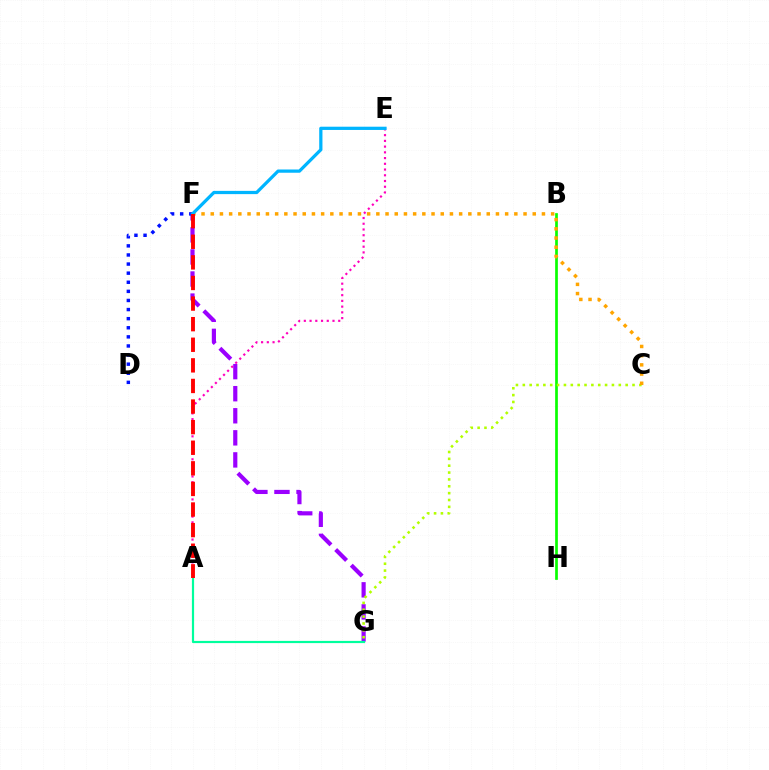{('F', 'G'): [{'color': '#9b00ff', 'line_style': 'dashed', 'thickness': 3.0}], ('B', 'H'): [{'color': '#08ff00', 'line_style': 'solid', 'thickness': 1.95}], ('A', 'E'): [{'color': '#ff00bd', 'line_style': 'dotted', 'thickness': 1.56}], ('D', 'F'): [{'color': '#0010ff', 'line_style': 'dotted', 'thickness': 2.47}], ('C', 'G'): [{'color': '#b3ff00', 'line_style': 'dotted', 'thickness': 1.86}], ('C', 'F'): [{'color': '#ffa500', 'line_style': 'dotted', 'thickness': 2.5}], ('A', 'G'): [{'color': '#00ff9d', 'line_style': 'solid', 'thickness': 1.58}], ('E', 'F'): [{'color': '#00b5ff', 'line_style': 'solid', 'thickness': 2.34}], ('A', 'F'): [{'color': '#ff0000', 'line_style': 'dashed', 'thickness': 2.8}]}